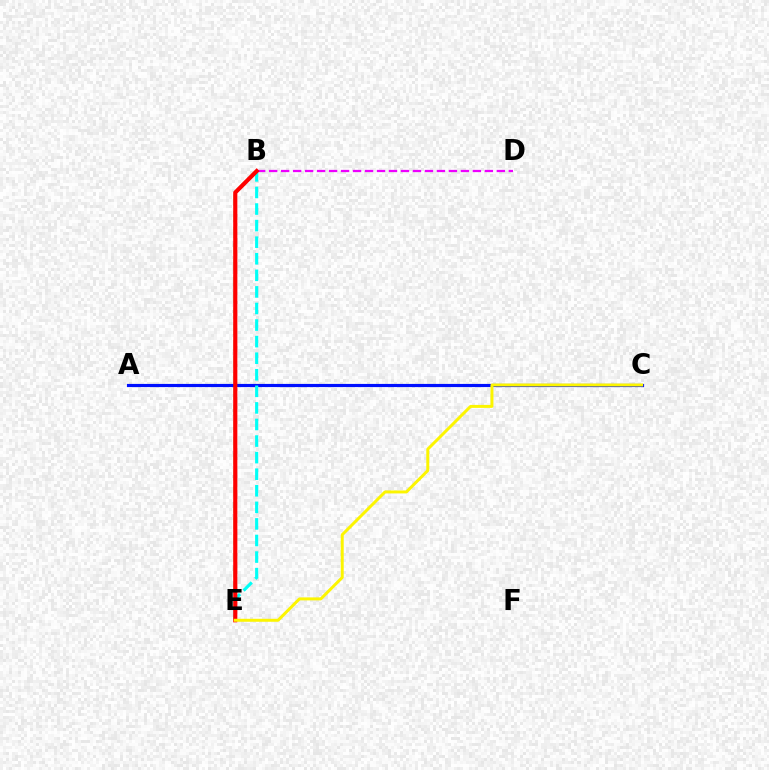{('B', 'D'): [{'color': '#ee00ff', 'line_style': 'dashed', 'thickness': 1.63}], ('A', 'C'): [{'color': '#0010ff', 'line_style': 'solid', 'thickness': 2.28}], ('B', 'E'): [{'color': '#08ff00', 'line_style': 'dashed', 'thickness': 2.2}, {'color': '#00fff6', 'line_style': 'dashed', 'thickness': 2.25}, {'color': '#ff0000', 'line_style': 'solid', 'thickness': 2.99}], ('C', 'E'): [{'color': '#fcf500', 'line_style': 'solid', 'thickness': 2.14}]}